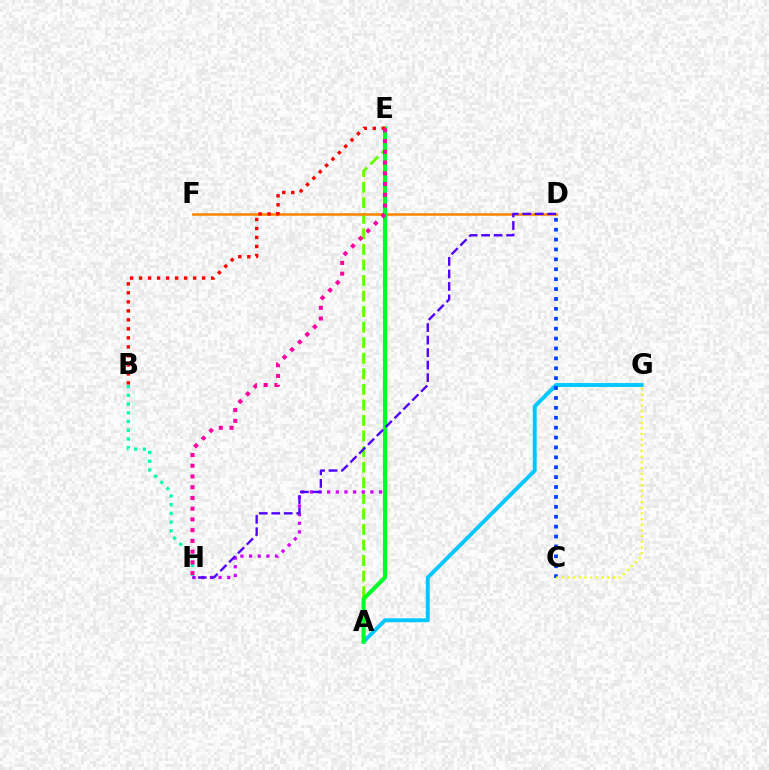{('A', 'E'): [{'color': '#66ff00', 'line_style': 'dashed', 'thickness': 2.11}, {'color': '#00ff27', 'line_style': 'solid', 'thickness': 2.96}], ('E', 'H'): [{'color': '#d600ff', 'line_style': 'dotted', 'thickness': 2.35}, {'color': '#ff00a0', 'line_style': 'dotted', 'thickness': 2.92}], ('A', 'G'): [{'color': '#00c7ff', 'line_style': 'solid', 'thickness': 2.81}], ('C', 'D'): [{'color': '#003fff', 'line_style': 'dotted', 'thickness': 2.69}], ('D', 'F'): [{'color': '#ff8800', 'line_style': 'solid', 'thickness': 1.87}], ('B', 'E'): [{'color': '#ff0000', 'line_style': 'dotted', 'thickness': 2.45}], ('B', 'H'): [{'color': '#00ffaf', 'line_style': 'dotted', 'thickness': 2.37}], ('D', 'H'): [{'color': '#4f00ff', 'line_style': 'dashed', 'thickness': 1.7}], ('C', 'G'): [{'color': '#eeff00', 'line_style': 'dotted', 'thickness': 1.54}]}